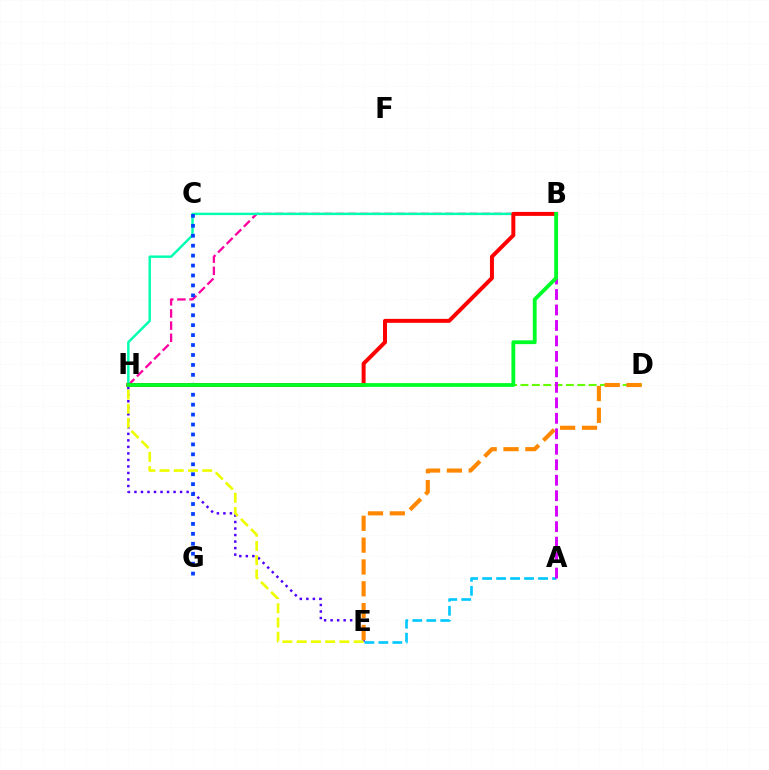{('A', 'E'): [{'color': '#00c7ff', 'line_style': 'dashed', 'thickness': 1.9}], ('D', 'H'): [{'color': '#66ff00', 'line_style': 'dashed', 'thickness': 1.54}], ('E', 'H'): [{'color': '#4f00ff', 'line_style': 'dotted', 'thickness': 1.77}, {'color': '#eeff00', 'line_style': 'dashed', 'thickness': 1.94}], ('B', 'H'): [{'color': '#ff00a0', 'line_style': 'dashed', 'thickness': 1.65}, {'color': '#00ffaf', 'line_style': 'solid', 'thickness': 1.75}, {'color': '#ff0000', 'line_style': 'solid', 'thickness': 2.86}, {'color': '#00ff27', 'line_style': 'solid', 'thickness': 2.75}], ('A', 'B'): [{'color': '#d600ff', 'line_style': 'dashed', 'thickness': 2.1}], ('C', 'G'): [{'color': '#003fff', 'line_style': 'dotted', 'thickness': 2.7}], ('D', 'E'): [{'color': '#ff8800', 'line_style': 'dashed', 'thickness': 2.97}]}